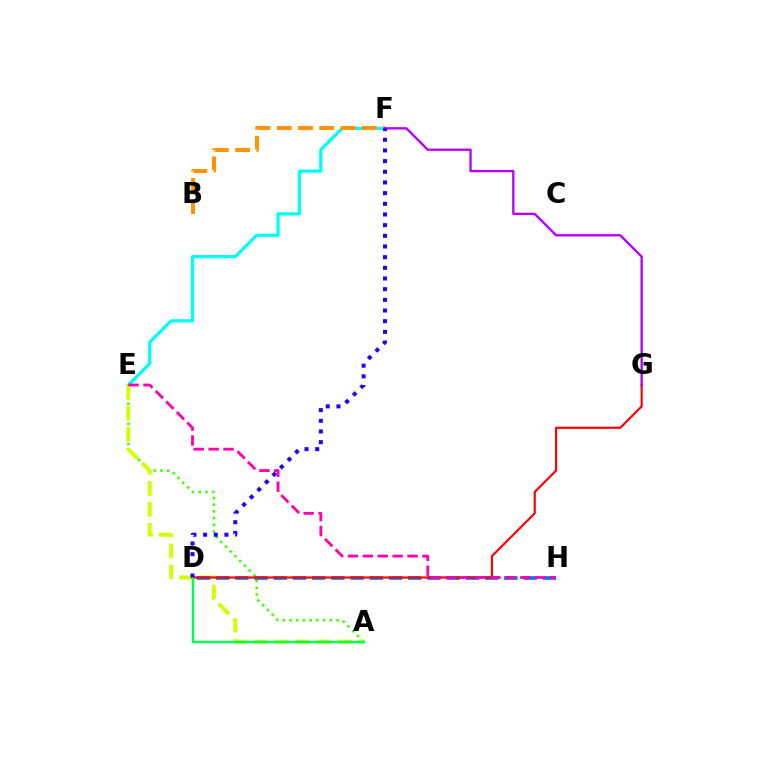{('E', 'F'): [{'color': '#00fff6', 'line_style': 'solid', 'thickness': 2.35}], ('A', 'E'): [{'color': '#3dff00', 'line_style': 'dotted', 'thickness': 1.83}, {'color': '#d1ff00', 'line_style': 'dashed', 'thickness': 2.85}], ('D', 'H'): [{'color': '#0074ff', 'line_style': 'dashed', 'thickness': 2.61}], ('D', 'G'): [{'color': '#ff0000', 'line_style': 'solid', 'thickness': 1.56}], ('A', 'D'): [{'color': '#00ff5c', 'line_style': 'solid', 'thickness': 1.77}], ('E', 'H'): [{'color': '#ff00ac', 'line_style': 'dashed', 'thickness': 2.02}], ('B', 'F'): [{'color': '#ff9400', 'line_style': 'dashed', 'thickness': 2.88}], ('F', 'G'): [{'color': '#b900ff', 'line_style': 'solid', 'thickness': 1.7}], ('D', 'F'): [{'color': '#2500ff', 'line_style': 'dotted', 'thickness': 2.9}]}